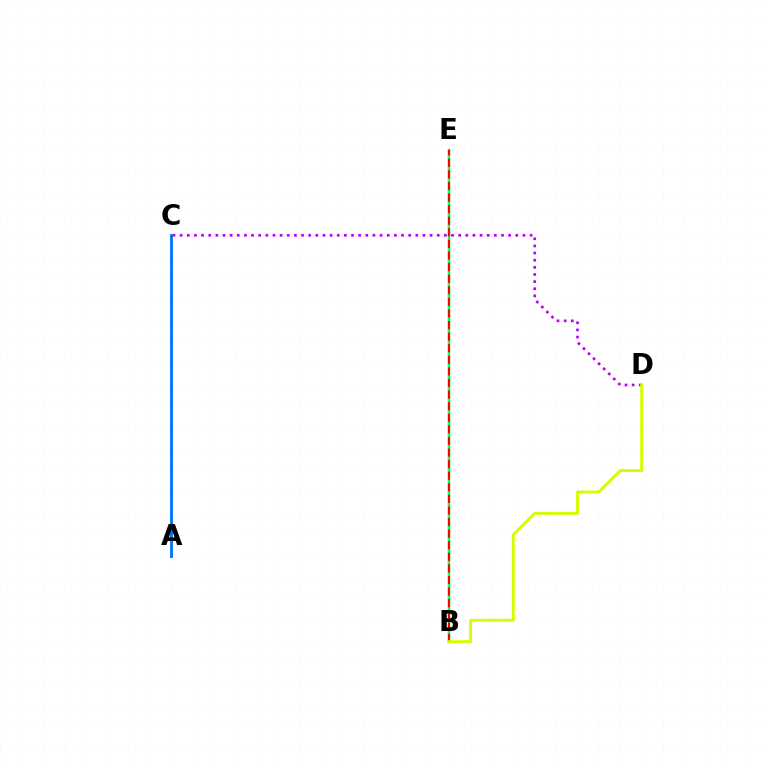{('B', 'E'): [{'color': '#00ff5c', 'line_style': 'solid', 'thickness': 1.78}, {'color': '#ff0000', 'line_style': 'dashed', 'thickness': 1.57}], ('A', 'C'): [{'color': '#0074ff', 'line_style': 'solid', 'thickness': 2.04}], ('C', 'D'): [{'color': '#b900ff', 'line_style': 'dotted', 'thickness': 1.94}], ('B', 'D'): [{'color': '#d1ff00', 'line_style': 'solid', 'thickness': 2.1}]}